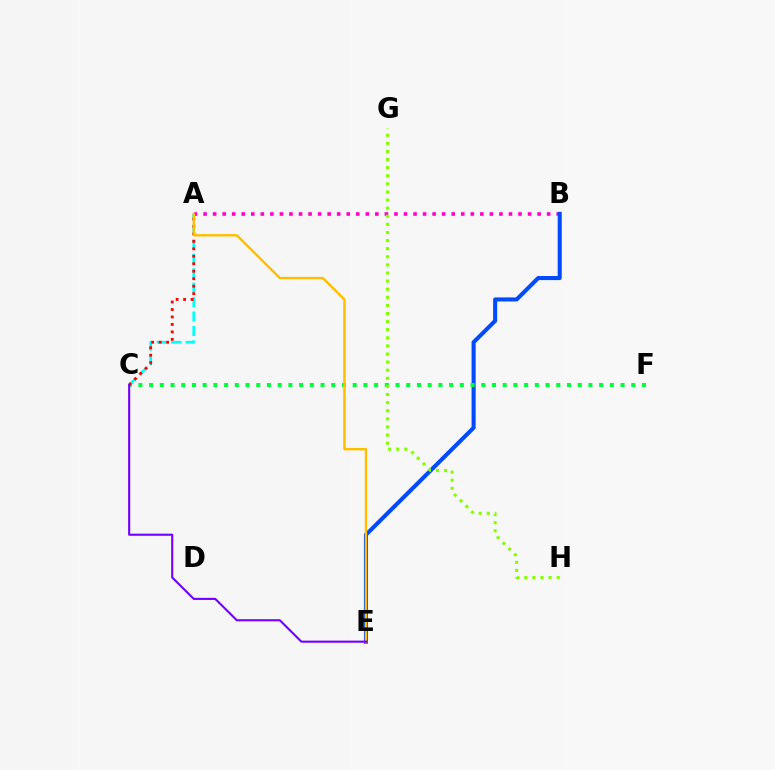{('A', 'B'): [{'color': '#ff00cf', 'line_style': 'dotted', 'thickness': 2.59}], ('B', 'E'): [{'color': '#004bff', 'line_style': 'solid', 'thickness': 2.93}], ('C', 'F'): [{'color': '#00ff39', 'line_style': 'dotted', 'thickness': 2.91}], ('G', 'H'): [{'color': '#84ff00', 'line_style': 'dotted', 'thickness': 2.2}], ('A', 'C'): [{'color': '#00fff6', 'line_style': 'dashed', 'thickness': 1.96}, {'color': '#ff0000', 'line_style': 'dotted', 'thickness': 2.03}], ('A', 'E'): [{'color': '#ffbd00', 'line_style': 'solid', 'thickness': 1.72}], ('C', 'E'): [{'color': '#7200ff', 'line_style': 'solid', 'thickness': 1.52}]}